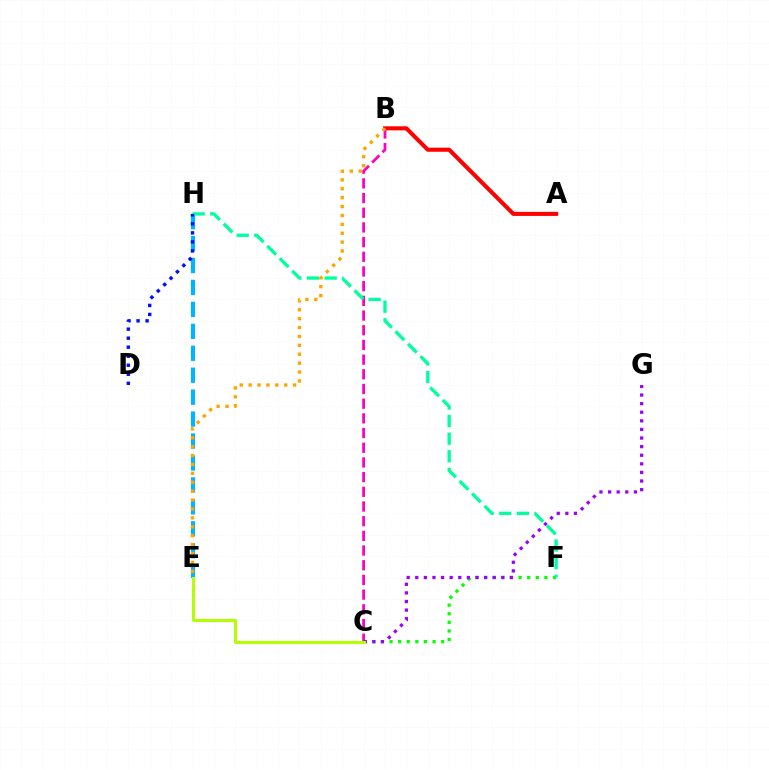{('A', 'B'): [{'color': '#ff0000', 'line_style': 'solid', 'thickness': 2.93}], ('B', 'C'): [{'color': '#ff00bd', 'line_style': 'dashed', 'thickness': 2.0}], ('E', 'H'): [{'color': '#00b5ff', 'line_style': 'dashed', 'thickness': 2.98}], ('C', 'F'): [{'color': '#08ff00', 'line_style': 'dotted', 'thickness': 2.34}], ('F', 'H'): [{'color': '#00ff9d', 'line_style': 'dashed', 'thickness': 2.39}], ('B', 'E'): [{'color': '#ffa500', 'line_style': 'dotted', 'thickness': 2.42}], ('C', 'G'): [{'color': '#9b00ff', 'line_style': 'dotted', 'thickness': 2.34}], ('D', 'H'): [{'color': '#0010ff', 'line_style': 'dotted', 'thickness': 2.45}], ('C', 'E'): [{'color': '#b3ff00', 'line_style': 'solid', 'thickness': 2.17}]}